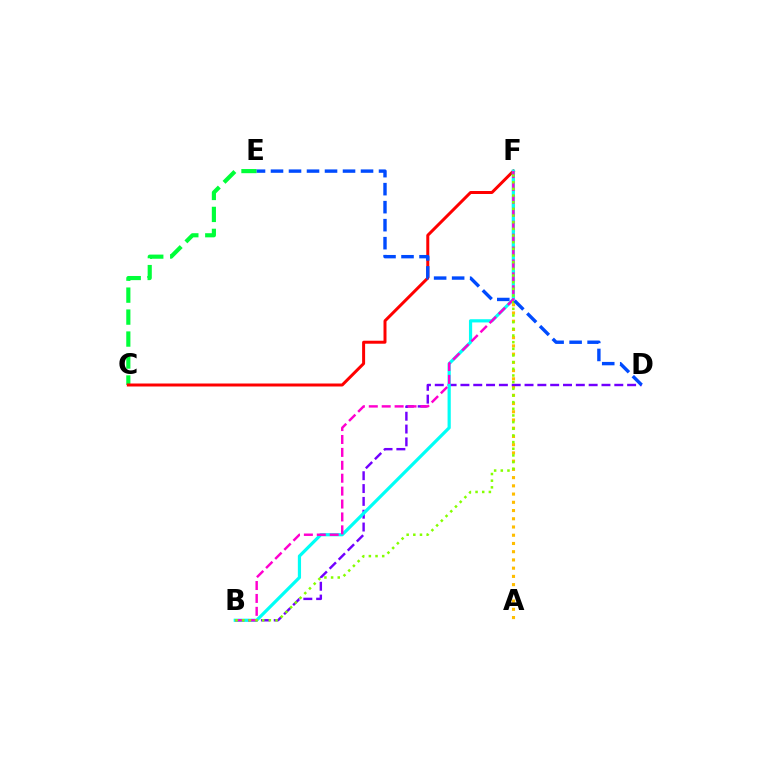{('C', 'E'): [{'color': '#00ff39', 'line_style': 'dashed', 'thickness': 2.98}], ('A', 'F'): [{'color': '#ffbd00', 'line_style': 'dotted', 'thickness': 2.24}], ('C', 'F'): [{'color': '#ff0000', 'line_style': 'solid', 'thickness': 2.15}], ('B', 'D'): [{'color': '#7200ff', 'line_style': 'dashed', 'thickness': 1.74}], ('B', 'F'): [{'color': '#00fff6', 'line_style': 'solid', 'thickness': 2.31}, {'color': '#ff00cf', 'line_style': 'dashed', 'thickness': 1.75}, {'color': '#84ff00', 'line_style': 'dotted', 'thickness': 1.81}], ('D', 'E'): [{'color': '#004bff', 'line_style': 'dashed', 'thickness': 2.45}]}